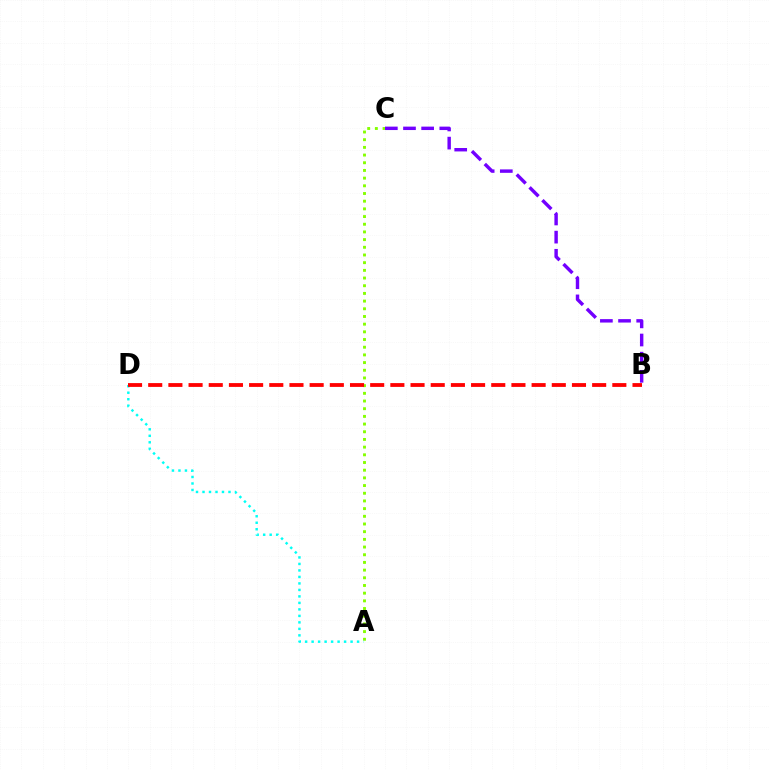{('A', 'C'): [{'color': '#84ff00', 'line_style': 'dotted', 'thickness': 2.09}], ('A', 'D'): [{'color': '#00fff6', 'line_style': 'dotted', 'thickness': 1.76}], ('B', 'D'): [{'color': '#ff0000', 'line_style': 'dashed', 'thickness': 2.74}], ('B', 'C'): [{'color': '#7200ff', 'line_style': 'dashed', 'thickness': 2.47}]}